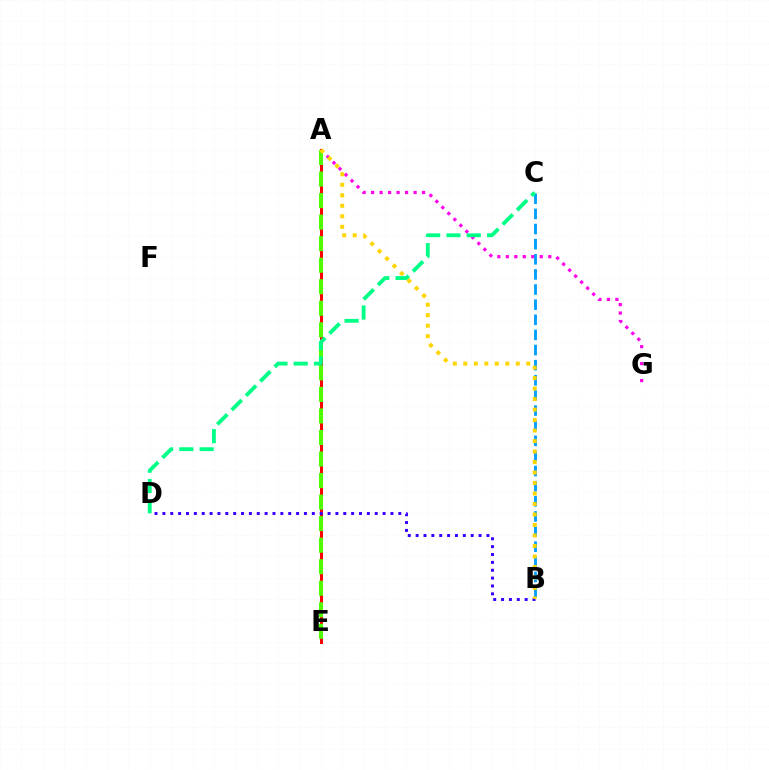{('A', 'G'): [{'color': '#ff00ed', 'line_style': 'dotted', 'thickness': 2.31}], ('A', 'E'): [{'color': '#ff0000', 'line_style': 'solid', 'thickness': 2.16}, {'color': '#4fff00', 'line_style': 'dashed', 'thickness': 2.93}], ('B', 'C'): [{'color': '#009eff', 'line_style': 'dashed', 'thickness': 2.05}], ('C', 'D'): [{'color': '#00ff86', 'line_style': 'dashed', 'thickness': 2.76}], ('B', 'D'): [{'color': '#3700ff', 'line_style': 'dotted', 'thickness': 2.14}], ('A', 'B'): [{'color': '#ffd500', 'line_style': 'dotted', 'thickness': 2.85}]}